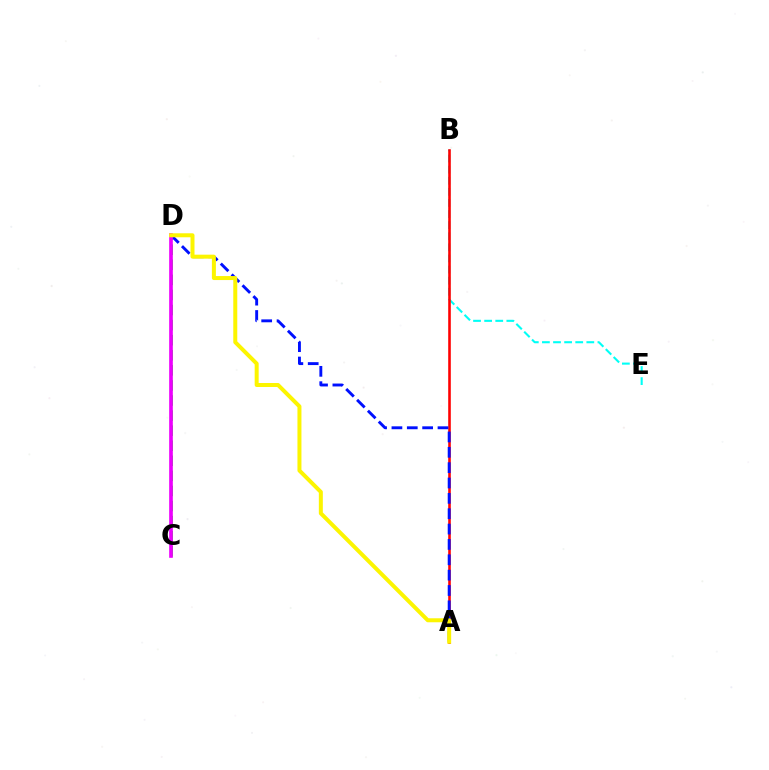{('B', 'E'): [{'color': '#00fff6', 'line_style': 'dashed', 'thickness': 1.51}], ('C', 'D'): [{'color': '#08ff00', 'line_style': 'dashed', 'thickness': 2.05}, {'color': '#ee00ff', 'line_style': 'solid', 'thickness': 2.64}], ('A', 'B'): [{'color': '#ff0000', 'line_style': 'solid', 'thickness': 1.87}], ('A', 'D'): [{'color': '#0010ff', 'line_style': 'dashed', 'thickness': 2.09}, {'color': '#fcf500', 'line_style': 'solid', 'thickness': 2.87}]}